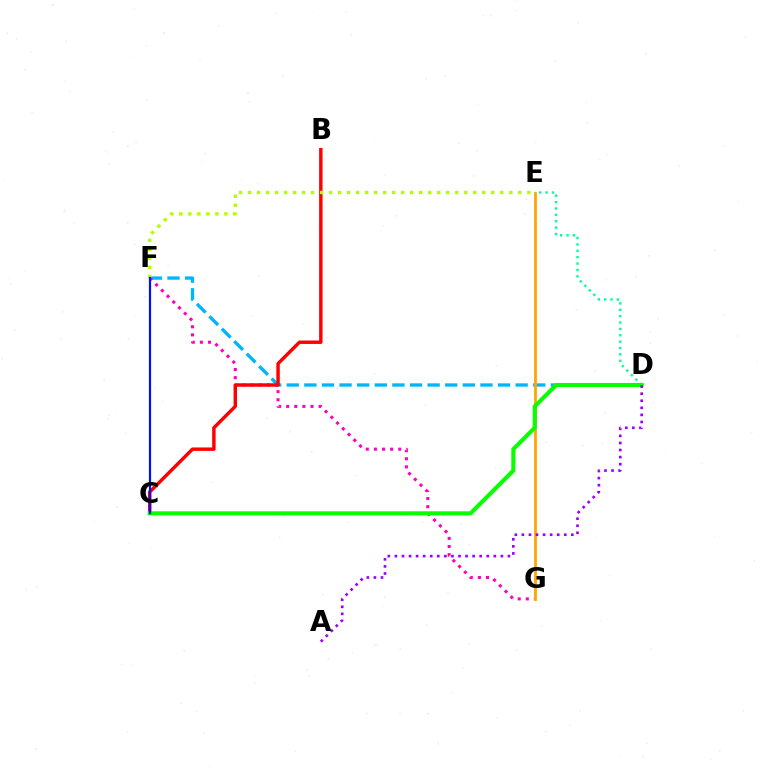{('D', 'F'): [{'color': '#00b5ff', 'line_style': 'dashed', 'thickness': 2.39}], ('F', 'G'): [{'color': '#ff00bd', 'line_style': 'dotted', 'thickness': 2.2}], ('E', 'G'): [{'color': '#ffa500', 'line_style': 'solid', 'thickness': 2.0}], ('B', 'C'): [{'color': '#ff0000', 'line_style': 'solid', 'thickness': 2.47}], ('D', 'E'): [{'color': '#00ff9d', 'line_style': 'dotted', 'thickness': 1.73}], ('C', 'D'): [{'color': '#08ff00', 'line_style': 'solid', 'thickness': 2.94}], ('A', 'D'): [{'color': '#9b00ff', 'line_style': 'dotted', 'thickness': 1.92}], ('E', 'F'): [{'color': '#b3ff00', 'line_style': 'dotted', 'thickness': 2.45}], ('C', 'F'): [{'color': '#0010ff', 'line_style': 'solid', 'thickness': 1.59}]}